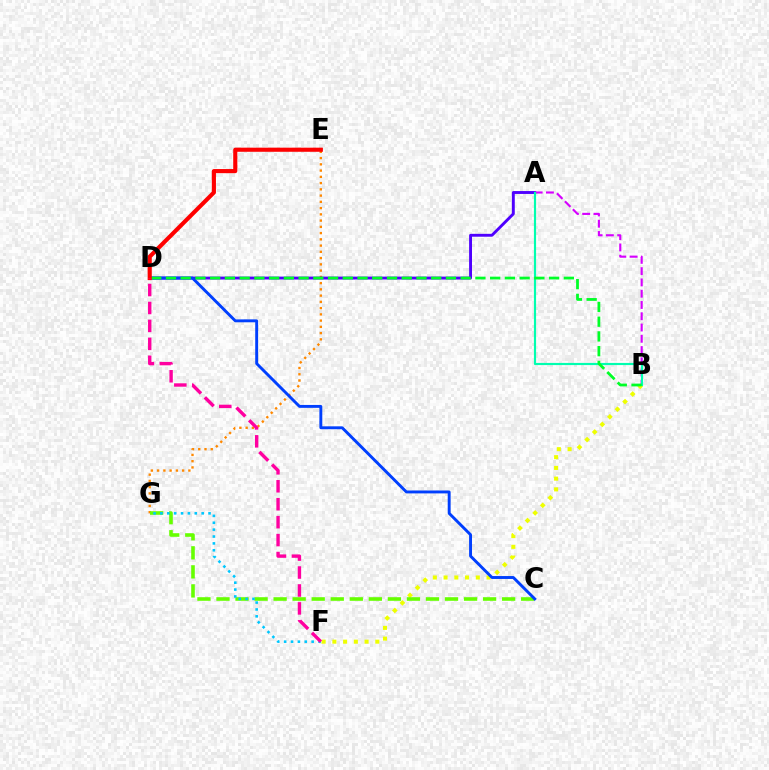{('B', 'F'): [{'color': '#eeff00', 'line_style': 'dotted', 'thickness': 2.92}], ('E', 'G'): [{'color': '#ff8800', 'line_style': 'dotted', 'thickness': 1.7}], ('C', 'G'): [{'color': '#66ff00', 'line_style': 'dashed', 'thickness': 2.59}], ('A', 'D'): [{'color': '#4f00ff', 'line_style': 'solid', 'thickness': 2.08}], ('C', 'D'): [{'color': '#003fff', 'line_style': 'solid', 'thickness': 2.09}], ('A', 'B'): [{'color': '#d600ff', 'line_style': 'dashed', 'thickness': 1.53}, {'color': '#00ffaf', 'line_style': 'solid', 'thickness': 1.56}], ('B', 'D'): [{'color': '#00ff27', 'line_style': 'dashed', 'thickness': 2.0}], ('F', 'G'): [{'color': '#00c7ff', 'line_style': 'dotted', 'thickness': 1.87}], ('D', 'E'): [{'color': '#ff0000', 'line_style': 'solid', 'thickness': 2.97}], ('D', 'F'): [{'color': '#ff00a0', 'line_style': 'dashed', 'thickness': 2.44}]}